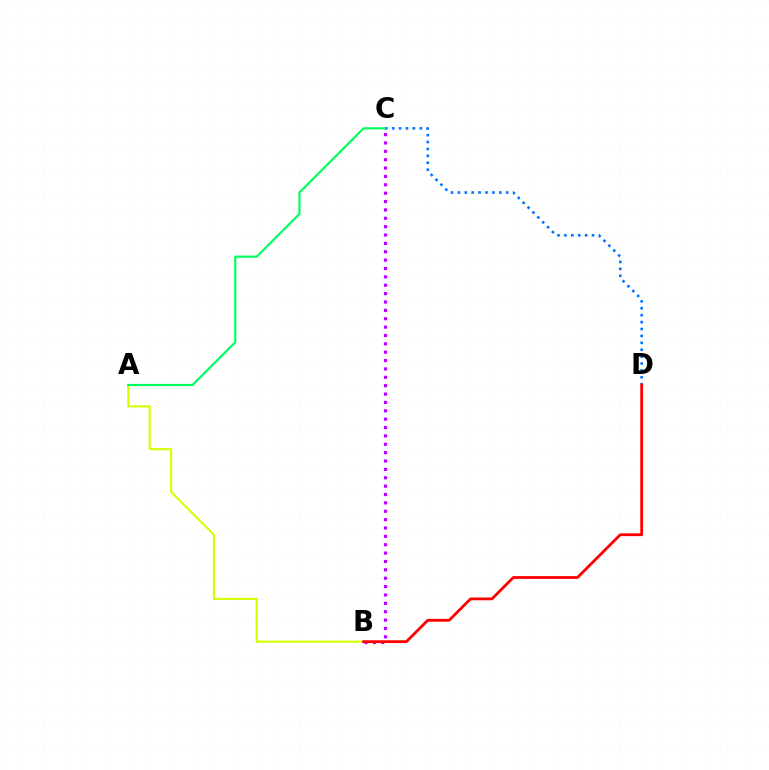{('A', 'B'): [{'color': '#d1ff00', 'line_style': 'solid', 'thickness': 1.52}], ('C', 'D'): [{'color': '#0074ff', 'line_style': 'dotted', 'thickness': 1.88}], ('A', 'C'): [{'color': '#00ff5c', 'line_style': 'solid', 'thickness': 1.57}], ('B', 'C'): [{'color': '#b900ff', 'line_style': 'dotted', 'thickness': 2.27}], ('B', 'D'): [{'color': '#ff0000', 'line_style': 'solid', 'thickness': 2.01}]}